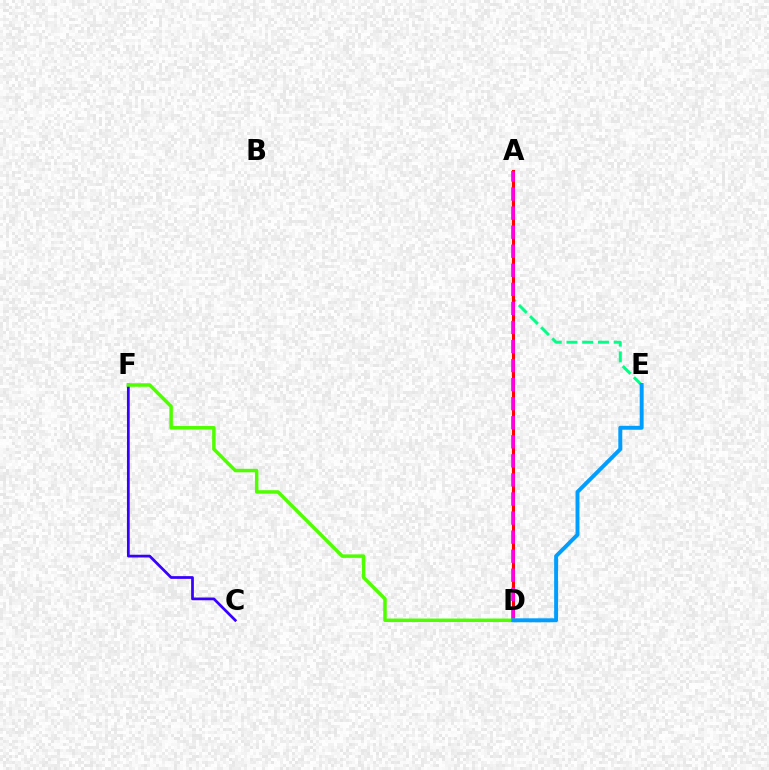{('C', 'F'): [{'color': '#3700ff', 'line_style': 'solid', 'thickness': 1.97}], ('A', 'D'): [{'color': '#ffd500', 'line_style': 'solid', 'thickness': 1.69}, {'color': '#ff0000', 'line_style': 'solid', 'thickness': 2.19}, {'color': '#ff00ed', 'line_style': 'dashed', 'thickness': 2.59}], ('A', 'E'): [{'color': '#00ff86', 'line_style': 'dashed', 'thickness': 2.14}], ('D', 'F'): [{'color': '#4fff00', 'line_style': 'solid', 'thickness': 2.51}], ('D', 'E'): [{'color': '#009eff', 'line_style': 'solid', 'thickness': 2.83}]}